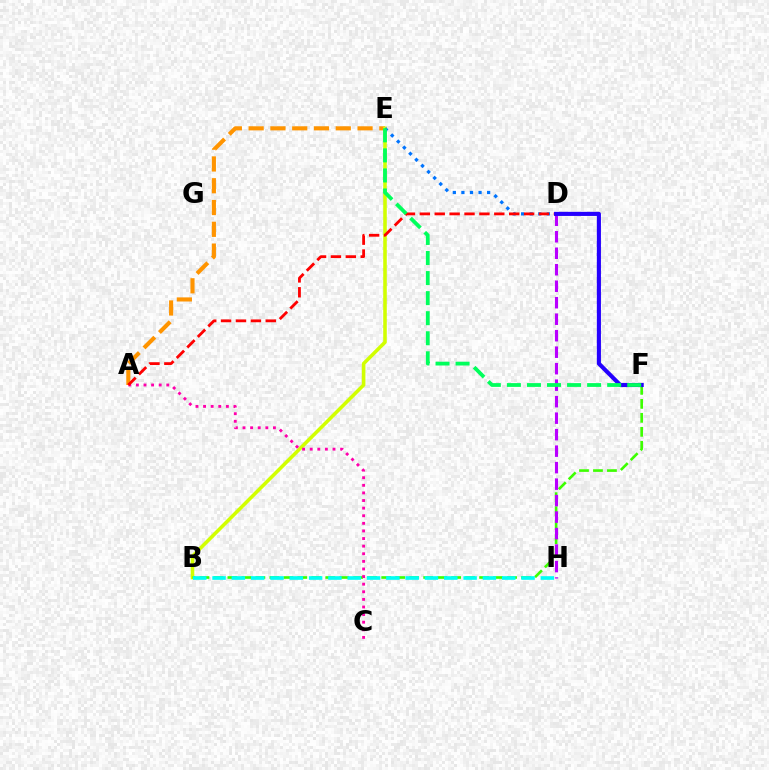{('A', 'E'): [{'color': '#ff9400', 'line_style': 'dashed', 'thickness': 2.96}], ('B', 'E'): [{'color': '#d1ff00', 'line_style': 'solid', 'thickness': 2.57}], ('D', 'E'): [{'color': '#0074ff', 'line_style': 'dotted', 'thickness': 2.33}], ('B', 'F'): [{'color': '#3dff00', 'line_style': 'dashed', 'thickness': 1.9}], ('A', 'C'): [{'color': '#ff00ac', 'line_style': 'dotted', 'thickness': 2.07}], ('D', 'H'): [{'color': '#b900ff', 'line_style': 'dashed', 'thickness': 2.24}], ('A', 'D'): [{'color': '#ff0000', 'line_style': 'dashed', 'thickness': 2.02}], ('D', 'F'): [{'color': '#2500ff', 'line_style': 'solid', 'thickness': 2.96}], ('E', 'F'): [{'color': '#00ff5c', 'line_style': 'dashed', 'thickness': 2.72}], ('B', 'H'): [{'color': '#00fff6', 'line_style': 'dashed', 'thickness': 2.62}]}